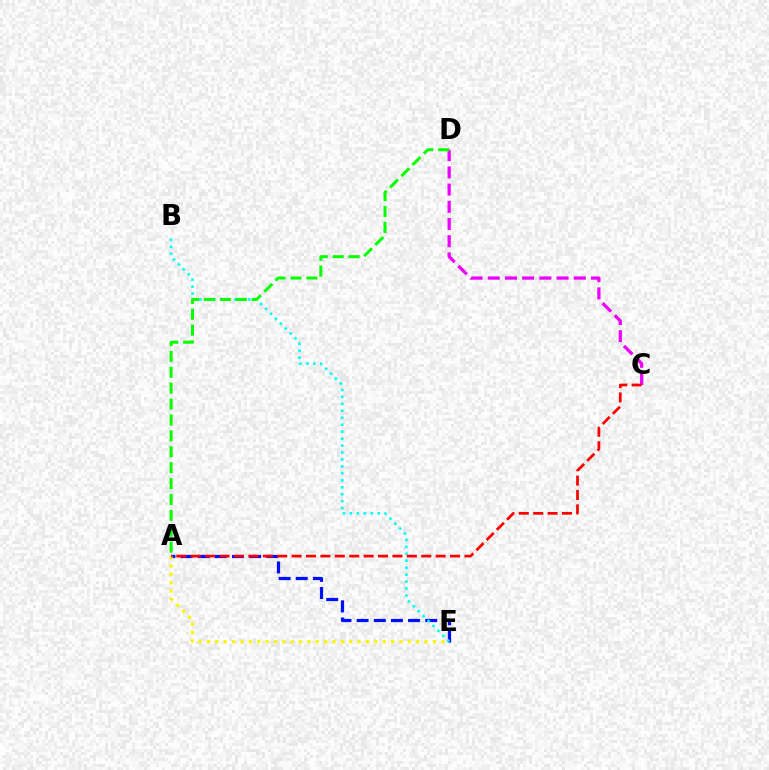{('A', 'E'): [{'color': '#0010ff', 'line_style': 'dashed', 'thickness': 2.33}, {'color': '#fcf500', 'line_style': 'dotted', 'thickness': 2.27}], ('B', 'E'): [{'color': '#00fff6', 'line_style': 'dotted', 'thickness': 1.89}], ('C', 'D'): [{'color': '#ee00ff', 'line_style': 'dashed', 'thickness': 2.34}], ('A', 'D'): [{'color': '#08ff00', 'line_style': 'dashed', 'thickness': 2.16}], ('A', 'C'): [{'color': '#ff0000', 'line_style': 'dashed', 'thickness': 1.96}]}